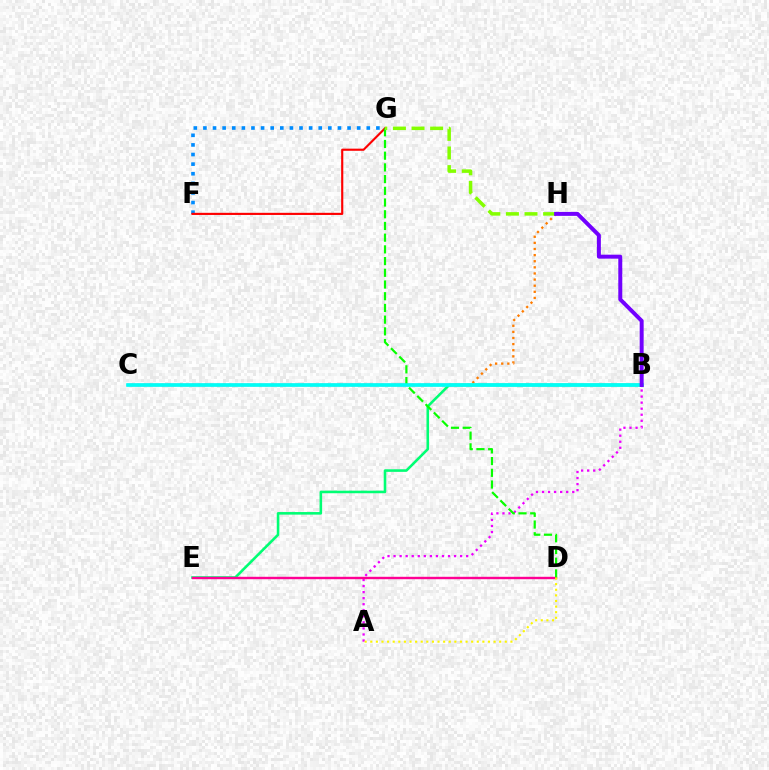{('F', 'G'): [{'color': '#008cff', 'line_style': 'dotted', 'thickness': 2.61}, {'color': '#ff0000', 'line_style': 'solid', 'thickness': 1.54}], ('B', 'C'): [{'color': '#0010ff', 'line_style': 'solid', 'thickness': 1.62}, {'color': '#00fff6', 'line_style': 'solid', 'thickness': 2.6}], ('B', 'E'): [{'color': '#00ff74', 'line_style': 'solid', 'thickness': 1.86}], ('A', 'B'): [{'color': '#ee00ff', 'line_style': 'dotted', 'thickness': 1.64}], ('C', 'H'): [{'color': '#ff7c00', 'line_style': 'dotted', 'thickness': 1.66}], ('D', 'E'): [{'color': '#ff0094', 'line_style': 'solid', 'thickness': 1.73}], ('D', 'G'): [{'color': '#08ff00', 'line_style': 'dashed', 'thickness': 1.59}], ('A', 'D'): [{'color': '#fcf500', 'line_style': 'dotted', 'thickness': 1.52}], ('G', 'H'): [{'color': '#84ff00', 'line_style': 'dashed', 'thickness': 2.53}], ('B', 'H'): [{'color': '#7200ff', 'line_style': 'solid', 'thickness': 2.86}]}